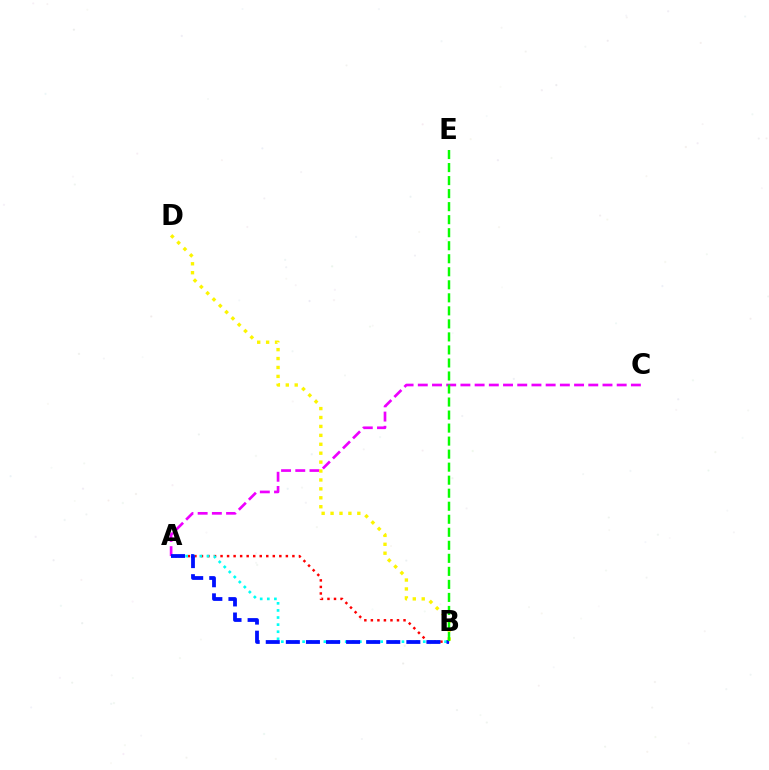{('A', 'B'): [{'color': '#ff0000', 'line_style': 'dotted', 'thickness': 1.77}, {'color': '#00fff6', 'line_style': 'dotted', 'thickness': 1.93}, {'color': '#0010ff', 'line_style': 'dashed', 'thickness': 2.73}], ('A', 'C'): [{'color': '#ee00ff', 'line_style': 'dashed', 'thickness': 1.93}], ('B', 'D'): [{'color': '#fcf500', 'line_style': 'dotted', 'thickness': 2.42}], ('B', 'E'): [{'color': '#08ff00', 'line_style': 'dashed', 'thickness': 1.77}]}